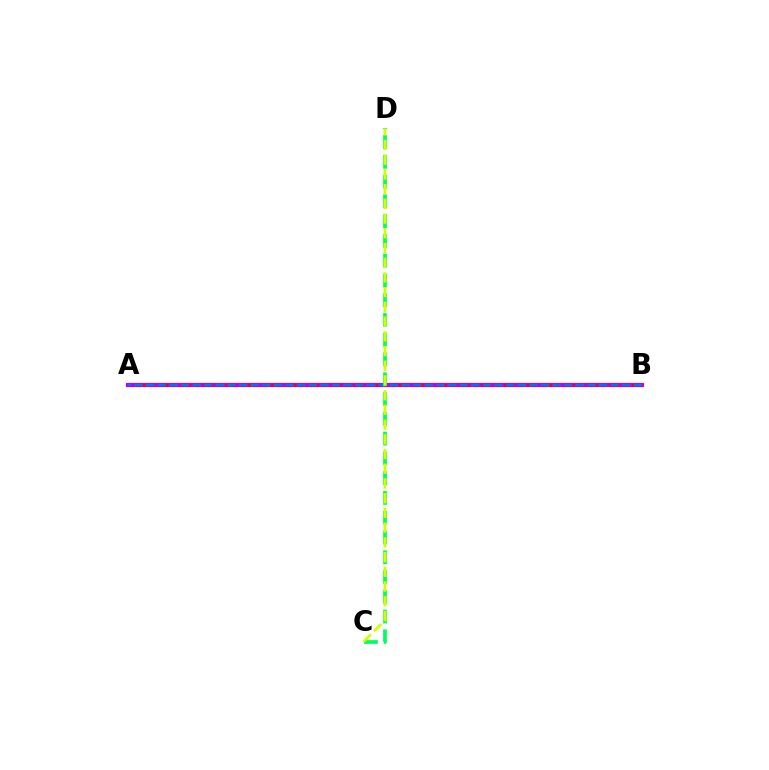{('A', 'B'): [{'color': '#b900ff', 'line_style': 'solid', 'thickness': 2.99}, {'color': '#ff0000', 'line_style': 'dotted', 'thickness': 2.05}, {'color': '#0074ff', 'line_style': 'dashed', 'thickness': 1.58}], ('C', 'D'): [{'color': '#00ff5c', 'line_style': 'dashed', 'thickness': 2.69}, {'color': '#d1ff00', 'line_style': 'dashed', 'thickness': 2.0}]}